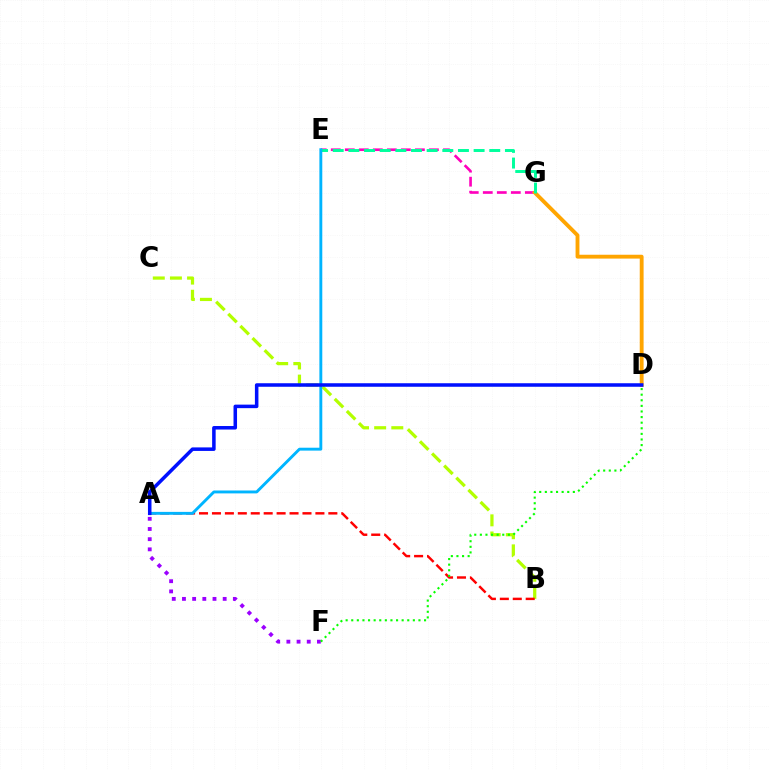{('E', 'G'): [{'color': '#ff00bd', 'line_style': 'dashed', 'thickness': 1.9}, {'color': '#00ff9d', 'line_style': 'dashed', 'thickness': 2.13}], ('D', 'G'): [{'color': '#ffa500', 'line_style': 'solid', 'thickness': 2.77}], ('B', 'C'): [{'color': '#b3ff00', 'line_style': 'dashed', 'thickness': 2.33}], ('A', 'F'): [{'color': '#9b00ff', 'line_style': 'dotted', 'thickness': 2.77}], ('A', 'B'): [{'color': '#ff0000', 'line_style': 'dashed', 'thickness': 1.76}], ('A', 'E'): [{'color': '#00b5ff', 'line_style': 'solid', 'thickness': 2.09}], ('D', 'F'): [{'color': '#08ff00', 'line_style': 'dotted', 'thickness': 1.52}], ('A', 'D'): [{'color': '#0010ff', 'line_style': 'solid', 'thickness': 2.54}]}